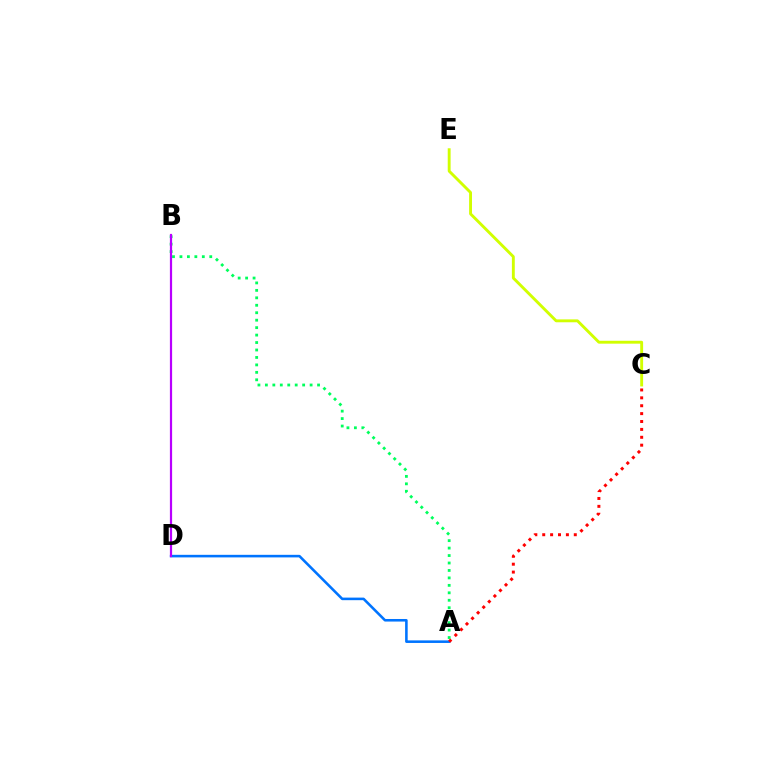{('A', 'B'): [{'color': '#00ff5c', 'line_style': 'dotted', 'thickness': 2.03}], ('A', 'D'): [{'color': '#0074ff', 'line_style': 'solid', 'thickness': 1.85}], ('C', 'E'): [{'color': '#d1ff00', 'line_style': 'solid', 'thickness': 2.08}], ('A', 'C'): [{'color': '#ff0000', 'line_style': 'dotted', 'thickness': 2.14}], ('B', 'D'): [{'color': '#b900ff', 'line_style': 'solid', 'thickness': 1.59}]}